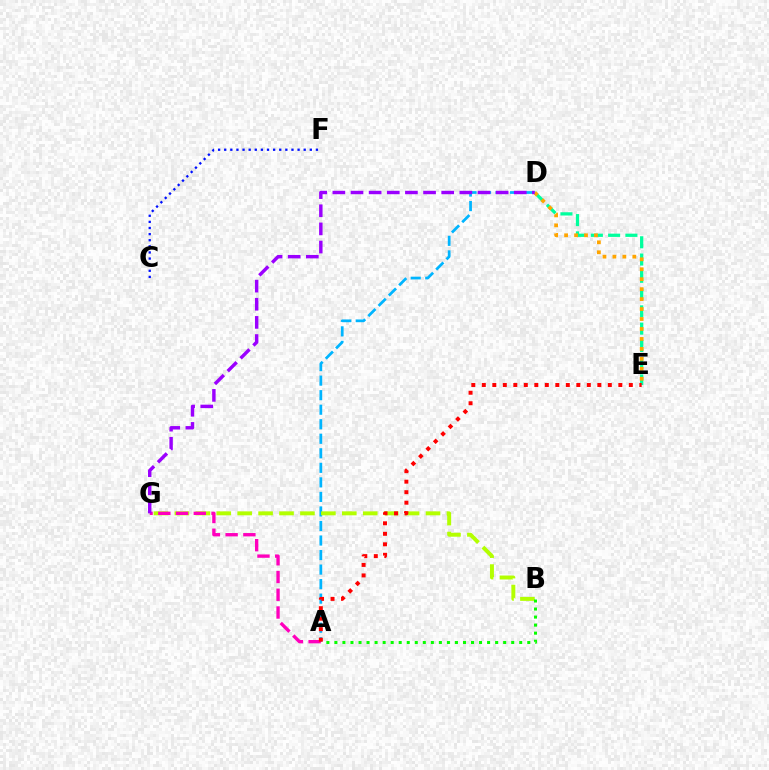{('A', 'D'): [{'color': '#00b5ff', 'line_style': 'dashed', 'thickness': 1.97}], ('D', 'E'): [{'color': '#00ff9d', 'line_style': 'dashed', 'thickness': 2.35}, {'color': '#ffa500', 'line_style': 'dotted', 'thickness': 2.71}], ('C', 'F'): [{'color': '#0010ff', 'line_style': 'dotted', 'thickness': 1.66}], ('B', 'G'): [{'color': '#b3ff00', 'line_style': 'dashed', 'thickness': 2.84}], ('A', 'B'): [{'color': '#08ff00', 'line_style': 'dotted', 'thickness': 2.18}], ('A', 'G'): [{'color': '#ff00bd', 'line_style': 'dashed', 'thickness': 2.41}], ('A', 'E'): [{'color': '#ff0000', 'line_style': 'dotted', 'thickness': 2.85}], ('D', 'G'): [{'color': '#9b00ff', 'line_style': 'dashed', 'thickness': 2.46}]}